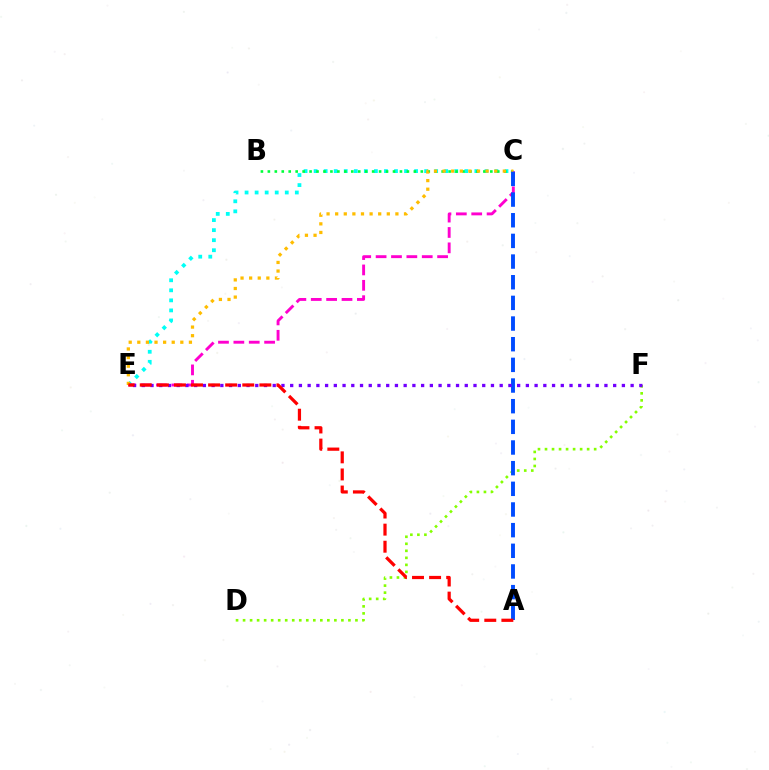{('C', 'E'): [{'color': '#00fff6', 'line_style': 'dotted', 'thickness': 2.73}, {'color': '#ff00cf', 'line_style': 'dashed', 'thickness': 2.09}, {'color': '#ffbd00', 'line_style': 'dotted', 'thickness': 2.34}], ('B', 'C'): [{'color': '#00ff39', 'line_style': 'dotted', 'thickness': 1.89}], ('D', 'F'): [{'color': '#84ff00', 'line_style': 'dotted', 'thickness': 1.91}], ('A', 'C'): [{'color': '#004bff', 'line_style': 'dashed', 'thickness': 2.81}], ('E', 'F'): [{'color': '#7200ff', 'line_style': 'dotted', 'thickness': 2.37}], ('A', 'E'): [{'color': '#ff0000', 'line_style': 'dashed', 'thickness': 2.32}]}